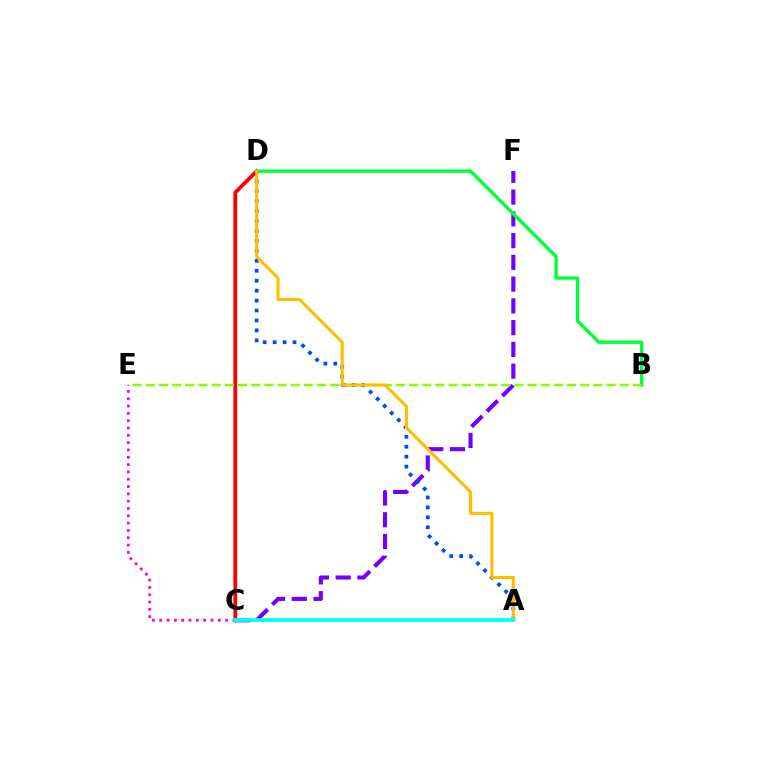{('C', 'F'): [{'color': '#7200ff', 'line_style': 'dashed', 'thickness': 2.96}], ('C', 'D'): [{'color': '#ff0000', 'line_style': 'solid', 'thickness': 2.73}], ('B', 'D'): [{'color': '#00ff39', 'line_style': 'solid', 'thickness': 2.41}], ('B', 'E'): [{'color': '#84ff00', 'line_style': 'dashed', 'thickness': 1.79}], ('A', 'D'): [{'color': '#004bff', 'line_style': 'dotted', 'thickness': 2.7}, {'color': '#ffbd00', 'line_style': 'solid', 'thickness': 2.2}], ('C', 'E'): [{'color': '#ff00cf', 'line_style': 'dotted', 'thickness': 1.99}], ('A', 'C'): [{'color': '#00fff6', 'line_style': 'solid', 'thickness': 2.7}]}